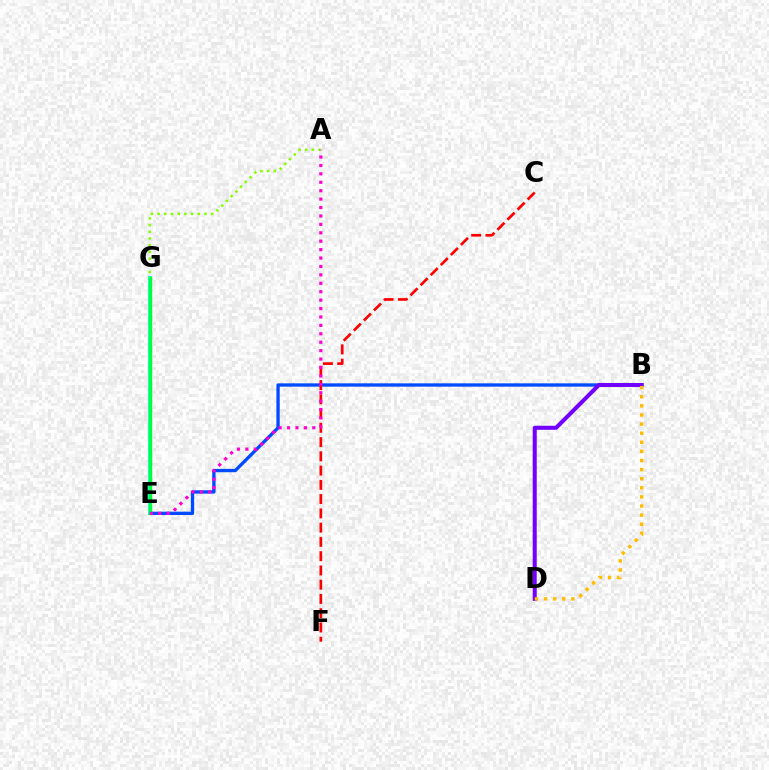{('B', 'E'): [{'color': '#004bff', 'line_style': 'solid', 'thickness': 2.4}], ('C', 'F'): [{'color': '#ff0000', 'line_style': 'dashed', 'thickness': 1.94}], ('E', 'G'): [{'color': '#00fff6', 'line_style': 'solid', 'thickness': 2.79}, {'color': '#00ff39', 'line_style': 'solid', 'thickness': 2.47}], ('B', 'D'): [{'color': '#7200ff', 'line_style': 'solid', 'thickness': 2.9}, {'color': '#ffbd00', 'line_style': 'dotted', 'thickness': 2.47}], ('A', 'G'): [{'color': '#84ff00', 'line_style': 'dotted', 'thickness': 1.82}], ('A', 'E'): [{'color': '#ff00cf', 'line_style': 'dotted', 'thickness': 2.29}]}